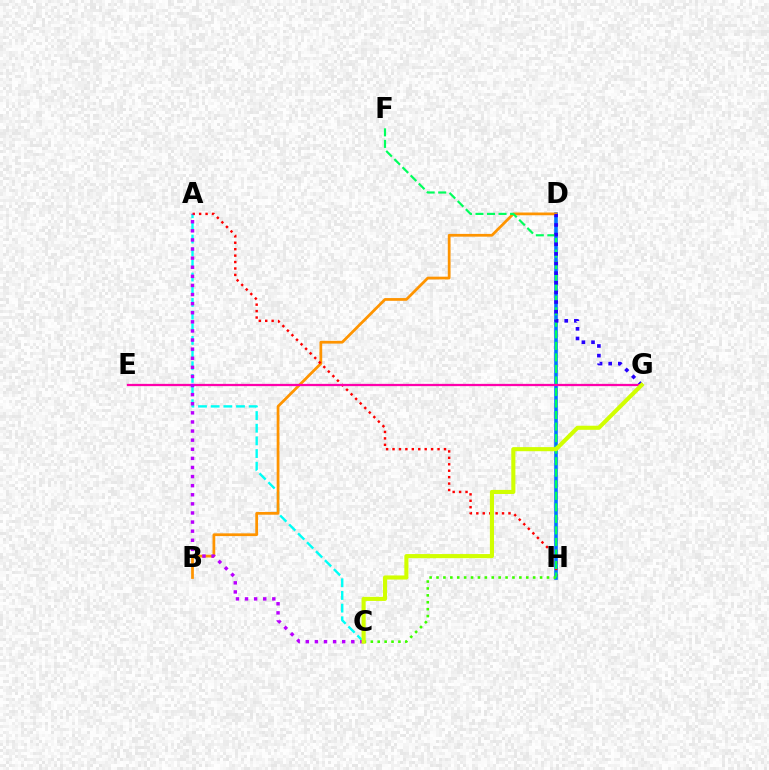{('A', 'C'): [{'color': '#00fff6', 'line_style': 'dashed', 'thickness': 1.72}, {'color': '#b900ff', 'line_style': 'dotted', 'thickness': 2.47}], ('D', 'H'): [{'color': '#0074ff', 'line_style': 'solid', 'thickness': 2.6}], ('B', 'D'): [{'color': '#ff9400', 'line_style': 'solid', 'thickness': 1.98}], ('A', 'H'): [{'color': '#ff0000', 'line_style': 'dotted', 'thickness': 1.75}], ('C', 'H'): [{'color': '#3dff00', 'line_style': 'dotted', 'thickness': 1.88}], ('F', 'H'): [{'color': '#00ff5c', 'line_style': 'dashed', 'thickness': 1.57}], ('D', 'G'): [{'color': '#2500ff', 'line_style': 'dotted', 'thickness': 2.62}], ('E', 'G'): [{'color': '#ff00ac', 'line_style': 'solid', 'thickness': 1.63}], ('C', 'G'): [{'color': '#d1ff00', 'line_style': 'solid', 'thickness': 2.95}]}